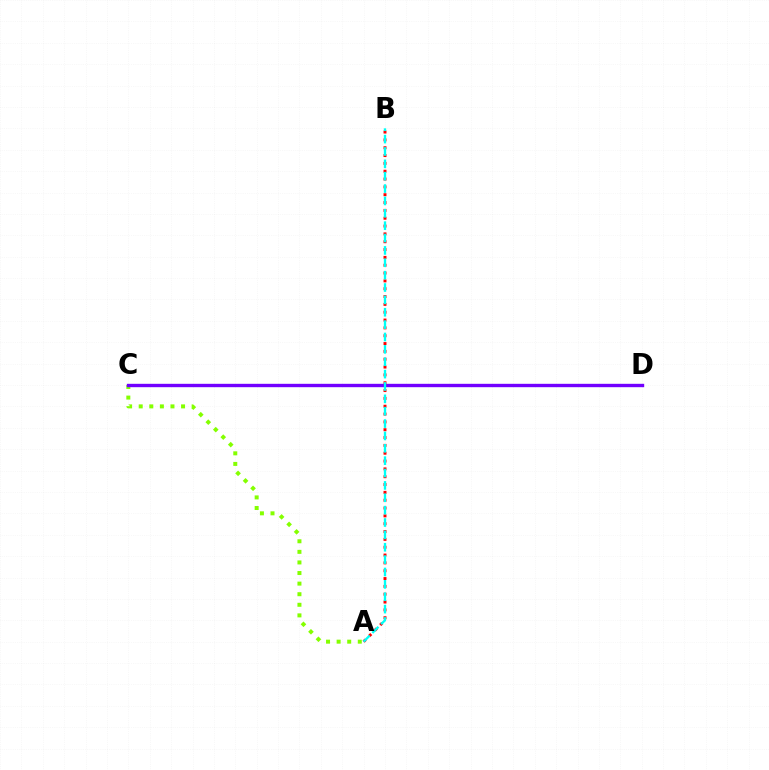{('A', 'B'): [{'color': '#ff0000', 'line_style': 'dotted', 'thickness': 2.13}, {'color': '#00fff6', 'line_style': 'dashed', 'thickness': 1.68}], ('A', 'C'): [{'color': '#84ff00', 'line_style': 'dotted', 'thickness': 2.88}], ('C', 'D'): [{'color': '#7200ff', 'line_style': 'solid', 'thickness': 2.43}]}